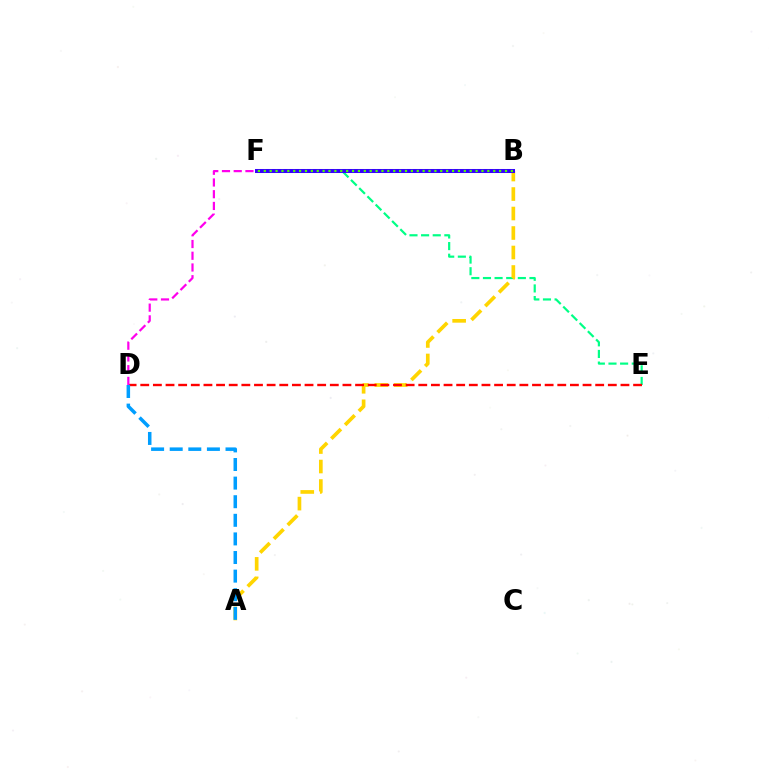{('E', 'F'): [{'color': '#00ff86', 'line_style': 'dashed', 'thickness': 1.58}], ('A', 'B'): [{'color': '#ffd500', 'line_style': 'dashed', 'thickness': 2.65}], ('D', 'E'): [{'color': '#ff0000', 'line_style': 'dashed', 'thickness': 1.72}], ('A', 'D'): [{'color': '#009eff', 'line_style': 'dashed', 'thickness': 2.53}], ('D', 'F'): [{'color': '#ff00ed', 'line_style': 'dashed', 'thickness': 1.59}], ('B', 'F'): [{'color': '#3700ff', 'line_style': 'solid', 'thickness': 2.9}, {'color': '#4fff00', 'line_style': 'dotted', 'thickness': 1.6}]}